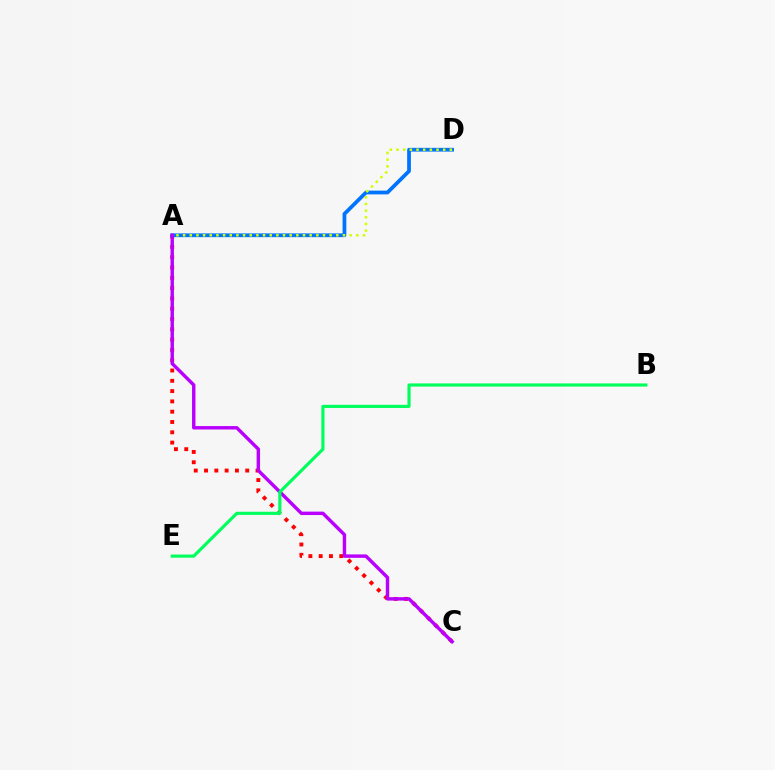{('A', 'C'): [{'color': '#ff0000', 'line_style': 'dotted', 'thickness': 2.8}, {'color': '#b900ff', 'line_style': 'solid', 'thickness': 2.47}], ('A', 'D'): [{'color': '#0074ff', 'line_style': 'solid', 'thickness': 2.71}, {'color': '#d1ff00', 'line_style': 'dotted', 'thickness': 1.81}], ('B', 'E'): [{'color': '#00ff5c', 'line_style': 'solid', 'thickness': 2.27}]}